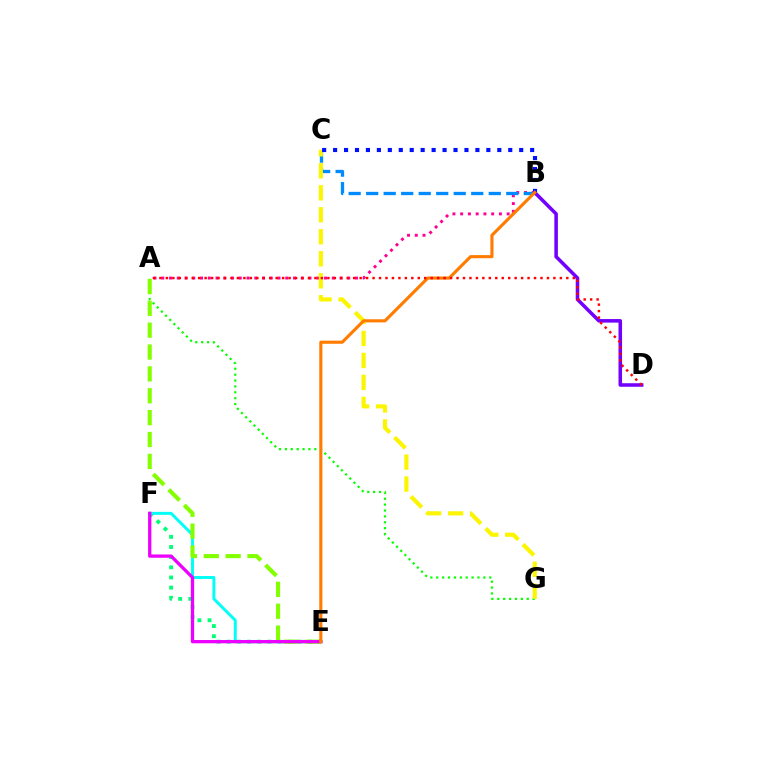{('A', 'B'): [{'color': '#ff0094', 'line_style': 'dotted', 'thickness': 2.11}], ('B', 'C'): [{'color': '#008cff', 'line_style': 'dashed', 'thickness': 2.38}, {'color': '#0010ff', 'line_style': 'dotted', 'thickness': 2.97}], ('E', 'F'): [{'color': '#00ff74', 'line_style': 'dotted', 'thickness': 2.76}, {'color': '#00fff6', 'line_style': 'solid', 'thickness': 2.12}, {'color': '#ee00ff', 'line_style': 'solid', 'thickness': 2.37}], ('A', 'G'): [{'color': '#08ff00', 'line_style': 'dotted', 'thickness': 1.6}], ('B', 'D'): [{'color': '#7200ff', 'line_style': 'solid', 'thickness': 2.55}], ('A', 'E'): [{'color': '#84ff00', 'line_style': 'dashed', 'thickness': 2.97}], ('C', 'G'): [{'color': '#fcf500', 'line_style': 'dashed', 'thickness': 2.99}], ('B', 'E'): [{'color': '#ff7c00', 'line_style': 'solid', 'thickness': 2.25}], ('A', 'D'): [{'color': '#ff0000', 'line_style': 'dotted', 'thickness': 1.75}]}